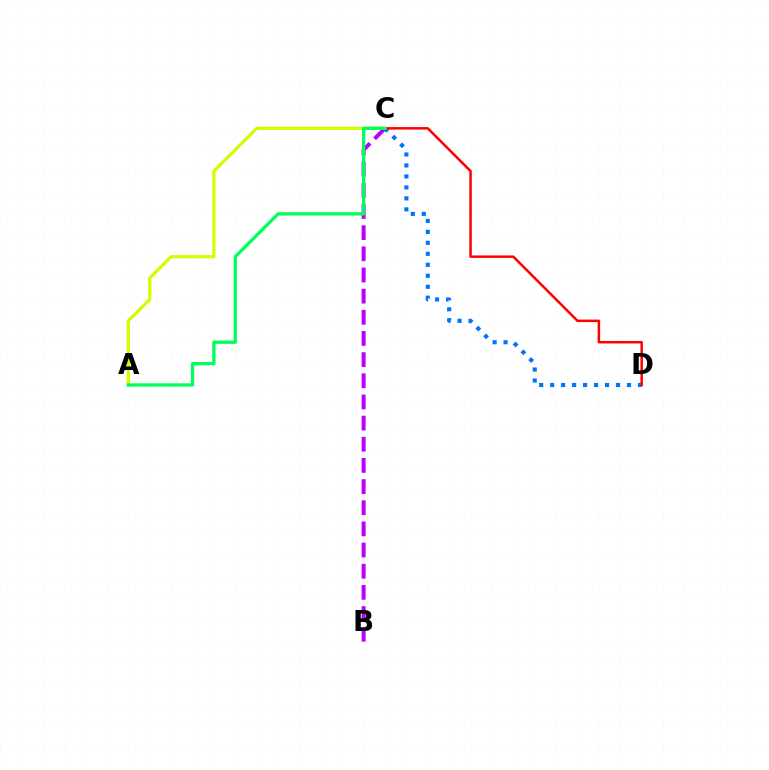{('A', 'C'): [{'color': '#d1ff00', 'line_style': 'solid', 'thickness': 2.35}, {'color': '#00ff5c', 'line_style': 'solid', 'thickness': 2.38}], ('B', 'C'): [{'color': '#b900ff', 'line_style': 'dashed', 'thickness': 2.87}], ('C', 'D'): [{'color': '#0074ff', 'line_style': 'dotted', 'thickness': 2.98}, {'color': '#ff0000', 'line_style': 'solid', 'thickness': 1.8}]}